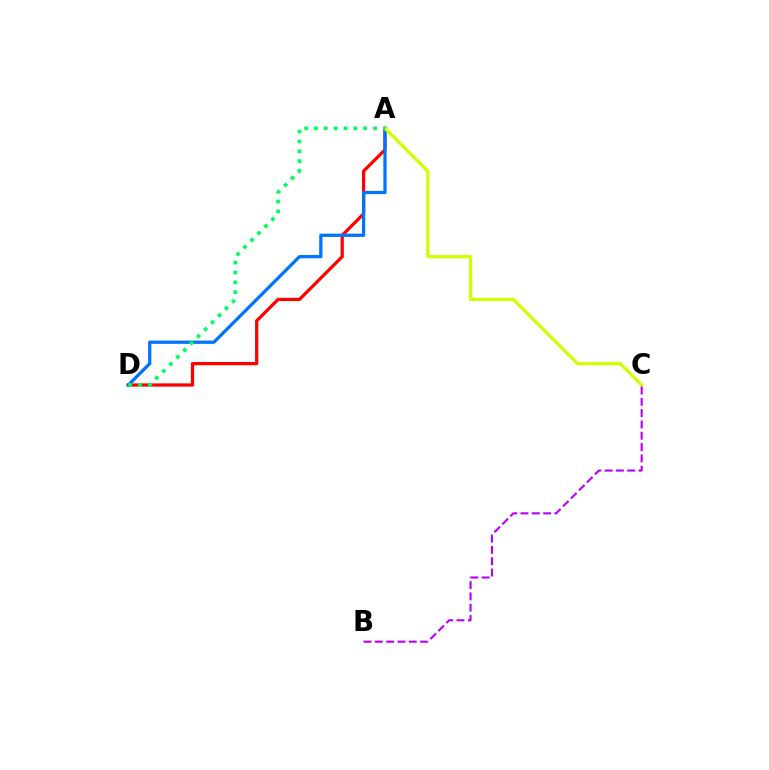{('A', 'D'): [{'color': '#ff0000', 'line_style': 'solid', 'thickness': 2.33}, {'color': '#0074ff', 'line_style': 'solid', 'thickness': 2.35}, {'color': '#00ff5c', 'line_style': 'dotted', 'thickness': 2.68}], ('A', 'C'): [{'color': '#d1ff00', 'line_style': 'solid', 'thickness': 2.36}], ('B', 'C'): [{'color': '#b900ff', 'line_style': 'dashed', 'thickness': 1.54}]}